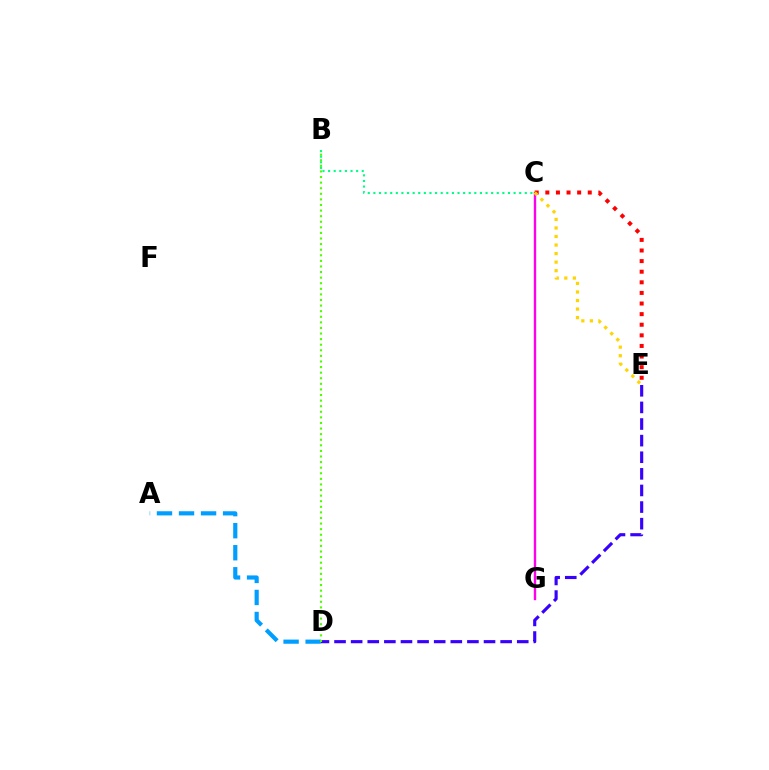{('B', 'C'): [{'color': '#00ff86', 'line_style': 'dotted', 'thickness': 1.52}], ('C', 'G'): [{'color': '#ff00ed', 'line_style': 'solid', 'thickness': 1.71}], ('A', 'D'): [{'color': '#009eff', 'line_style': 'dashed', 'thickness': 2.99}], ('D', 'E'): [{'color': '#3700ff', 'line_style': 'dashed', 'thickness': 2.26}], ('C', 'E'): [{'color': '#ff0000', 'line_style': 'dotted', 'thickness': 2.88}, {'color': '#ffd500', 'line_style': 'dotted', 'thickness': 2.32}], ('B', 'D'): [{'color': '#4fff00', 'line_style': 'dotted', 'thickness': 1.52}]}